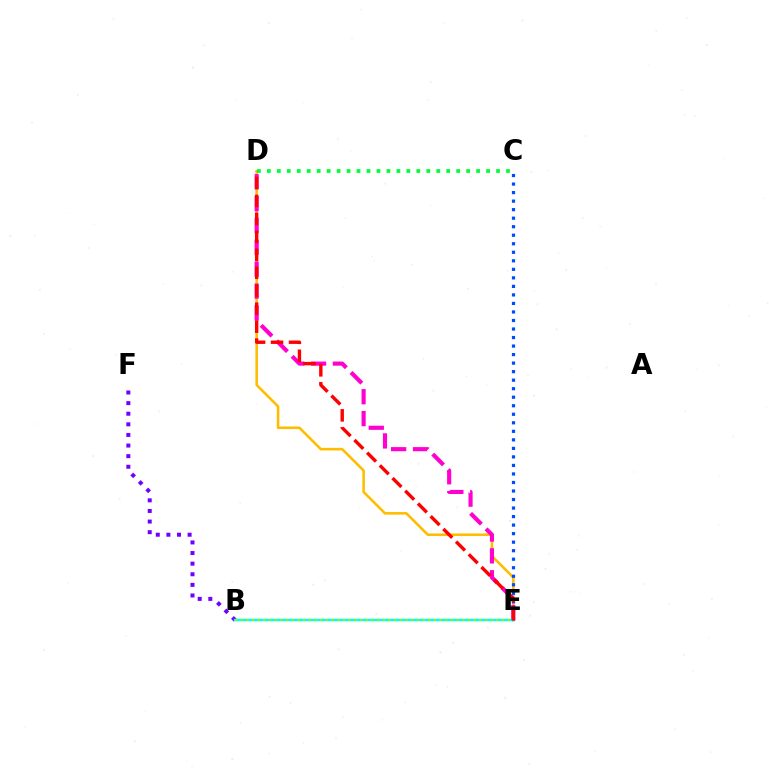{('D', 'E'): [{'color': '#ffbd00', 'line_style': 'solid', 'thickness': 1.86}, {'color': '#ff00cf', 'line_style': 'dashed', 'thickness': 2.97}, {'color': '#ff0000', 'line_style': 'dashed', 'thickness': 2.44}], ('C', 'D'): [{'color': '#00ff39', 'line_style': 'dotted', 'thickness': 2.71}], ('B', 'F'): [{'color': '#7200ff', 'line_style': 'dotted', 'thickness': 2.88}], ('B', 'E'): [{'color': '#00fff6', 'line_style': 'solid', 'thickness': 1.76}, {'color': '#84ff00', 'line_style': 'dotted', 'thickness': 1.54}], ('C', 'E'): [{'color': '#004bff', 'line_style': 'dotted', 'thickness': 2.32}]}